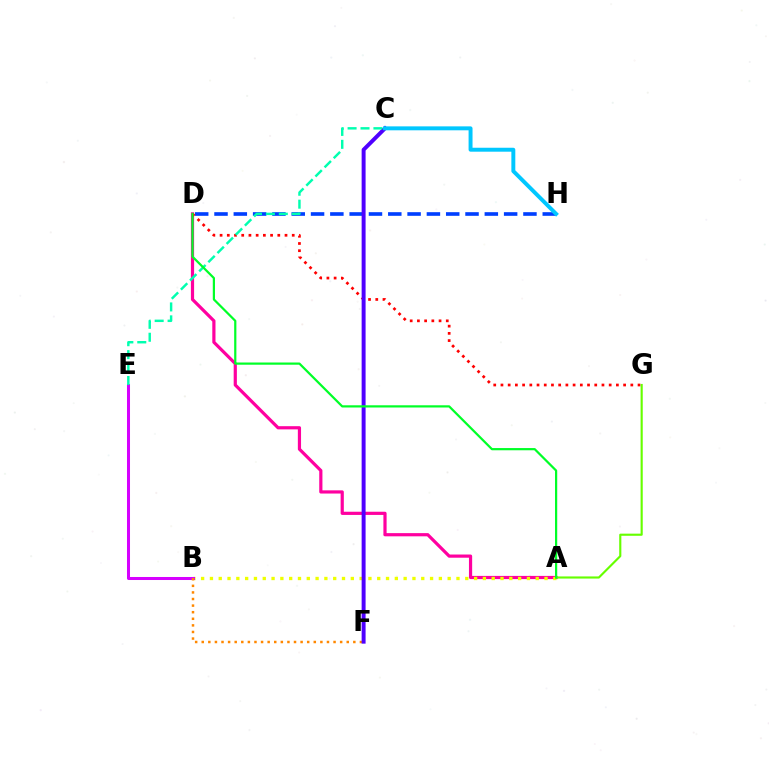{('A', 'D'): [{'color': '#ff00a0', 'line_style': 'solid', 'thickness': 2.3}, {'color': '#00ff27', 'line_style': 'solid', 'thickness': 1.59}], ('D', 'H'): [{'color': '#003fff', 'line_style': 'dashed', 'thickness': 2.62}], ('A', 'B'): [{'color': '#eeff00', 'line_style': 'dotted', 'thickness': 2.39}], ('D', 'G'): [{'color': '#ff0000', 'line_style': 'dotted', 'thickness': 1.96}], ('B', 'E'): [{'color': '#d600ff', 'line_style': 'solid', 'thickness': 2.18}], ('B', 'F'): [{'color': '#ff8800', 'line_style': 'dotted', 'thickness': 1.79}], ('C', 'F'): [{'color': '#4f00ff', 'line_style': 'solid', 'thickness': 2.85}], ('C', 'E'): [{'color': '#00ffaf', 'line_style': 'dashed', 'thickness': 1.76}], ('A', 'G'): [{'color': '#66ff00', 'line_style': 'solid', 'thickness': 1.54}], ('C', 'H'): [{'color': '#00c7ff', 'line_style': 'solid', 'thickness': 2.84}]}